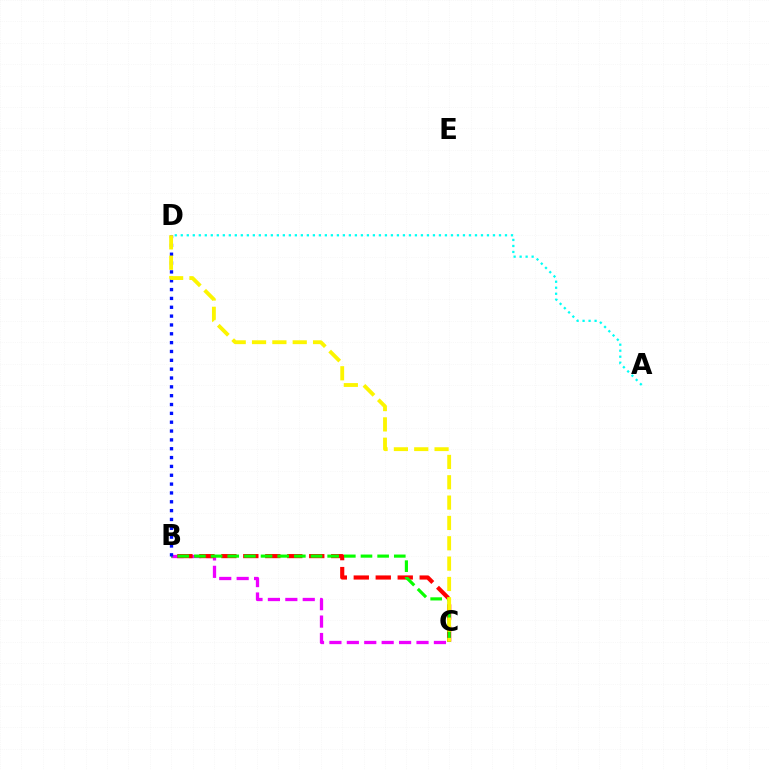{('B', 'C'): [{'color': '#ee00ff', 'line_style': 'dashed', 'thickness': 2.37}, {'color': '#ff0000', 'line_style': 'dashed', 'thickness': 2.99}, {'color': '#08ff00', 'line_style': 'dashed', 'thickness': 2.26}], ('B', 'D'): [{'color': '#0010ff', 'line_style': 'dotted', 'thickness': 2.4}], ('C', 'D'): [{'color': '#fcf500', 'line_style': 'dashed', 'thickness': 2.76}], ('A', 'D'): [{'color': '#00fff6', 'line_style': 'dotted', 'thickness': 1.63}]}